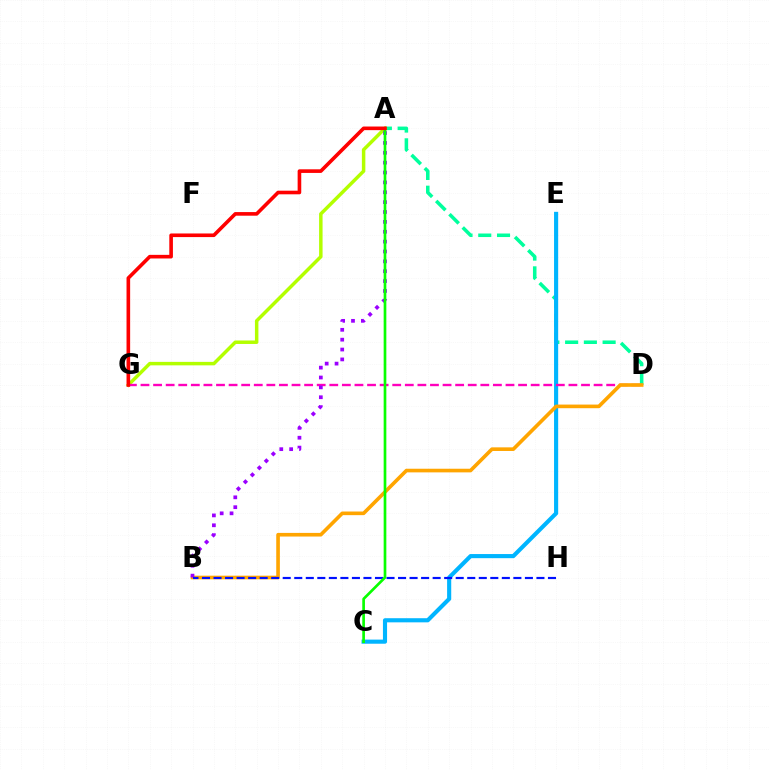{('A', 'D'): [{'color': '#00ff9d', 'line_style': 'dashed', 'thickness': 2.55}], ('C', 'E'): [{'color': '#00b5ff', 'line_style': 'solid', 'thickness': 2.97}], ('A', 'G'): [{'color': '#b3ff00', 'line_style': 'solid', 'thickness': 2.5}, {'color': '#ff0000', 'line_style': 'solid', 'thickness': 2.61}], ('D', 'G'): [{'color': '#ff00bd', 'line_style': 'dashed', 'thickness': 1.71}], ('B', 'D'): [{'color': '#ffa500', 'line_style': 'solid', 'thickness': 2.61}], ('A', 'B'): [{'color': '#9b00ff', 'line_style': 'dotted', 'thickness': 2.68}], ('B', 'H'): [{'color': '#0010ff', 'line_style': 'dashed', 'thickness': 1.57}], ('A', 'C'): [{'color': '#08ff00', 'line_style': 'solid', 'thickness': 1.93}]}